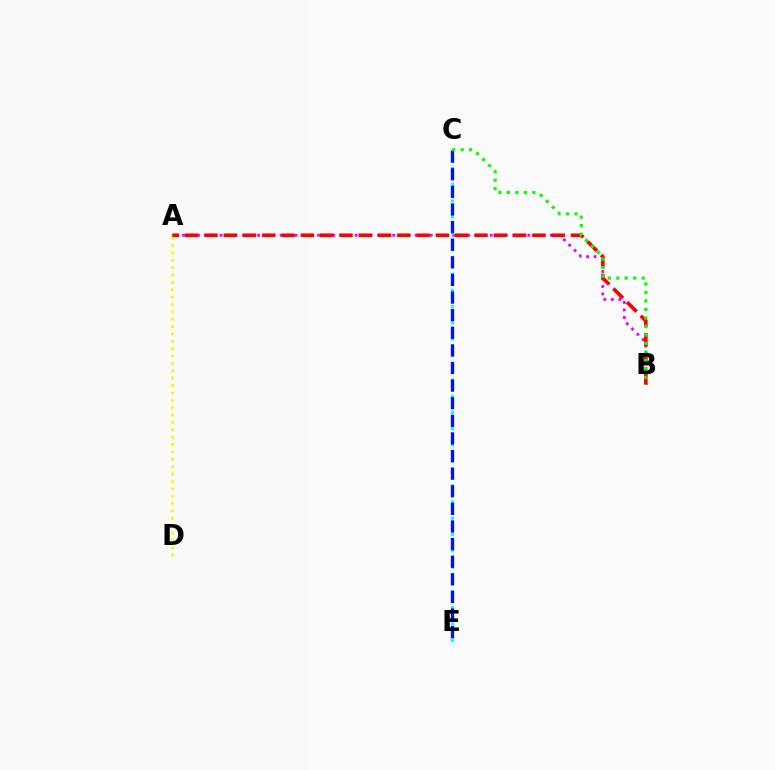{('A', 'B'): [{'color': '#ee00ff', 'line_style': 'dotted', 'thickness': 2.04}, {'color': '#ff0000', 'line_style': 'dashed', 'thickness': 2.62}], ('A', 'D'): [{'color': '#fcf500', 'line_style': 'dotted', 'thickness': 2.0}], ('C', 'E'): [{'color': '#00fff6', 'line_style': 'dotted', 'thickness': 2.21}, {'color': '#0010ff', 'line_style': 'dashed', 'thickness': 2.39}], ('B', 'C'): [{'color': '#08ff00', 'line_style': 'dotted', 'thickness': 2.31}]}